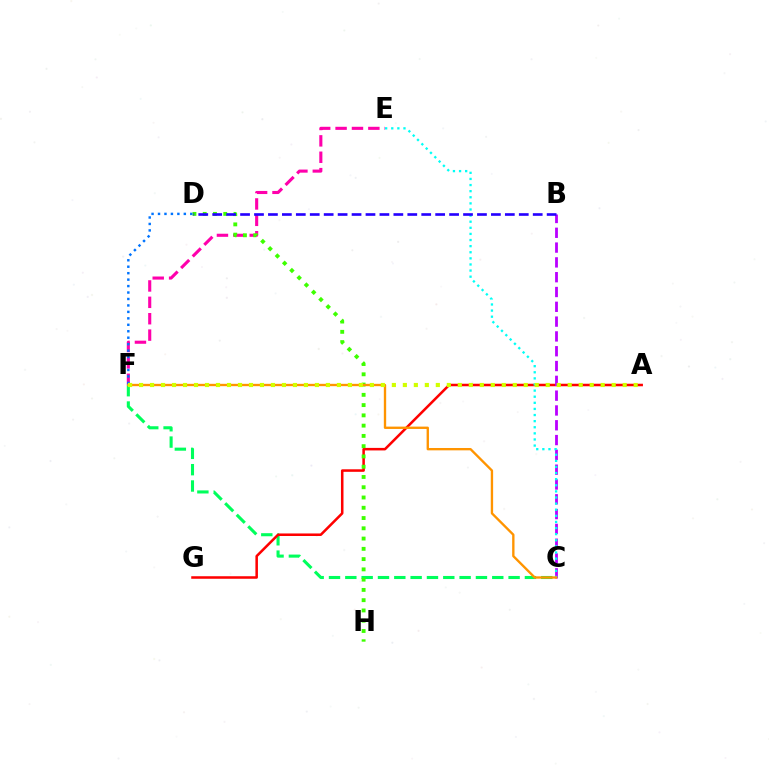{('C', 'F'): [{'color': '#00ff5c', 'line_style': 'dashed', 'thickness': 2.22}, {'color': '#ff9400', 'line_style': 'solid', 'thickness': 1.69}], ('E', 'F'): [{'color': '#ff00ac', 'line_style': 'dashed', 'thickness': 2.23}], ('A', 'G'): [{'color': '#ff0000', 'line_style': 'solid', 'thickness': 1.82}], ('D', 'H'): [{'color': '#3dff00', 'line_style': 'dotted', 'thickness': 2.79}], ('B', 'C'): [{'color': '#b900ff', 'line_style': 'dashed', 'thickness': 2.01}], ('C', 'E'): [{'color': '#00fff6', 'line_style': 'dotted', 'thickness': 1.66}], ('D', 'F'): [{'color': '#0074ff', 'line_style': 'dotted', 'thickness': 1.75}], ('A', 'F'): [{'color': '#d1ff00', 'line_style': 'dotted', 'thickness': 2.99}], ('B', 'D'): [{'color': '#2500ff', 'line_style': 'dashed', 'thickness': 1.89}]}